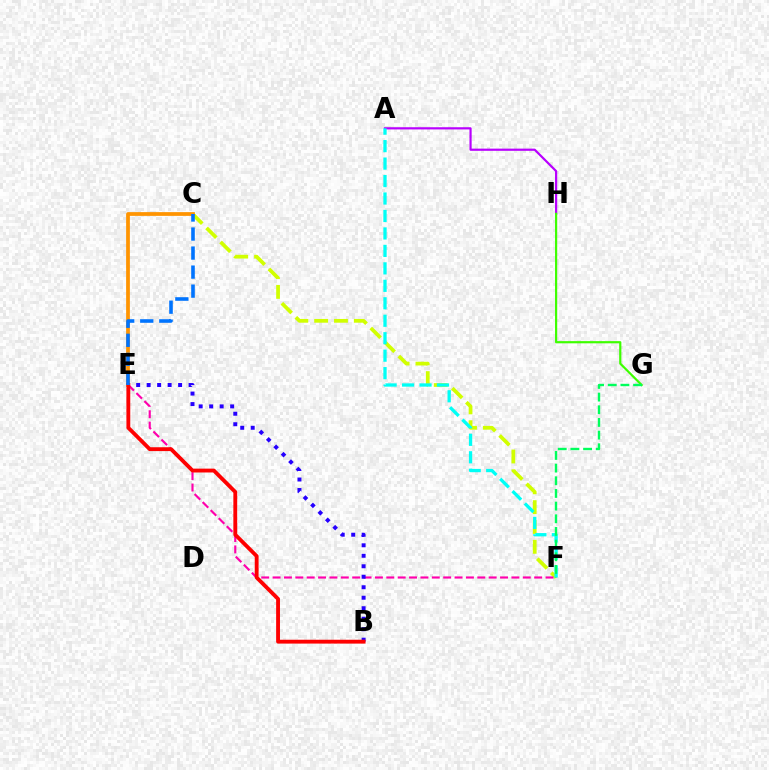{('C', 'F'): [{'color': '#d1ff00', 'line_style': 'dashed', 'thickness': 2.69}], ('A', 'H'): [{'color': '#b900ff', 'line_style': 'solid', 'thickness': 1.58}], ('C', 'E'): [{'color': '#ff9400', 'line_style': 'solid', 'thickness': 2.7}, {'color': '#0074ff', 'line_style': 'dashed', 'thickness': 2.59}], ('E', 'F'): [{'color': '#ff00ac', 'line_style': 'dashed', 'thickness': 1.55}], ('B', 'E'): [{'color': '#2500ff', 'line_style': 'dotted', 'thickness': 2.85}, {'color': '#ff0000', 'line_style': 'solid', 'thickness': 2.77}], ('A', 'F'): [{'color': '#00fff6', 'line_style': 'dashed', 'thickness': 2.37}], ('G', 'H'): [{'color': '#3dff00', 'line_style': 'solid', 'thickness': 1.58}], ('F', 'G'): [{'color': '#00ff5c', 'line_style': 'dashed', 'thickness': 1.72}]}